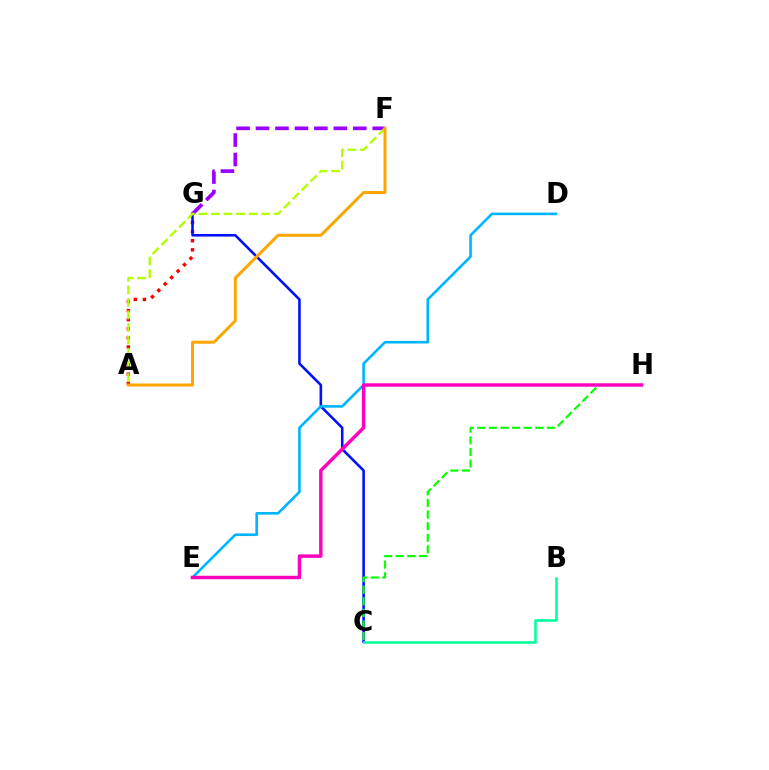{('A', 'G'): [{'color': '#ff0000', 'line_style': 'dotted', 'thickness': 2.47}], ('C', 'G'): [{'color': '#0010ff', 'line_style': 'solid', 'thickness': 1.85}], ('D', 'E'): [{'color': '#00b5ff', 'line_style': 'solid', 'thickness': 1.88}], ('C', 'H'): [{'color': '#08ff00', 'line_style': 'dashed', 'thickness': 1.58}], ('F', 'G'): [{'color': '#9b00ff', 'line_style': 'dashed', 'thickness': 2.64}], ('E', 'H'): [{'color': '#ff00bd', 'line_style': 'solid', 'thickness': 2.48}], ('A', 'F'): [{'color': '#b3ff00', 'line_style': 'dashed', 'thickness': 1.7}, {'color': '#ffa500', 'line_style': 'solid', 'thickness': 2.14}], ('B', 'C'): [{'color': '#00ff9d', 'line_style': 'solid', 'thickness': 1.85}]}